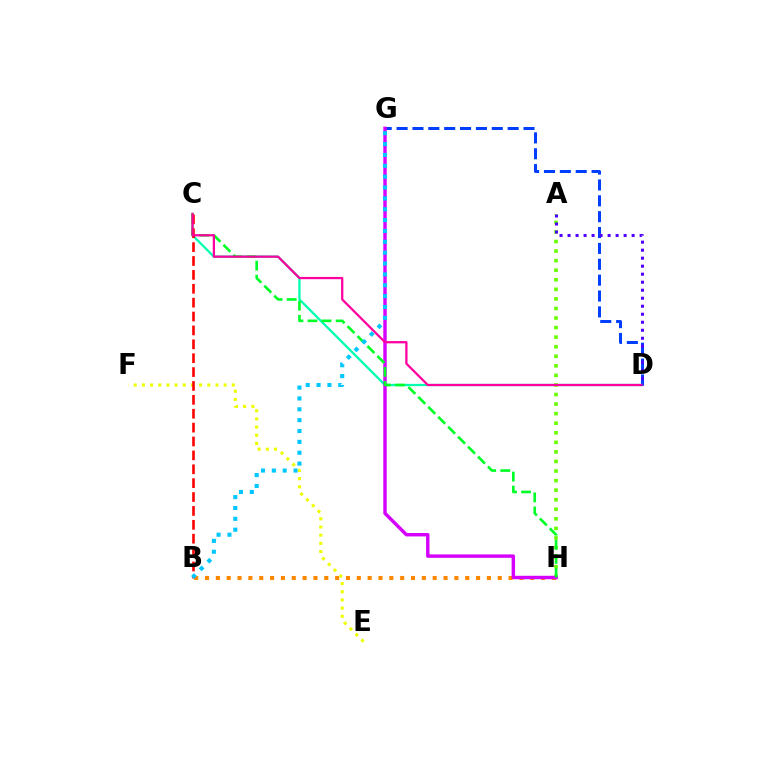{('B', 'H'): [{'color': '#ff8800', 'line_style': 'dotted', 'thickness': 2.95}], ('E', 'F'): [{'color': '#eeff00', 'line_style': 'dotted', 'thickness': 2.22}], ('D', 'G'): [{'color': '#003fff', 'line_style': 'dashed', 'thickness': 2.16}], ('C', 'D'): [{'color': '#00ffaf', 'line_style': 'solid', 'thickness': 1.63}, {'color': '#ff00a0', 'line_style': 'solid', 'thickness': 1.63}], ('A', 'H'): [{'color': '#66ff00', 'line_style': 'dotted', 'thickness': 2.6}], ('G', 'H'): [{'color': '#d600ff', 'line_style': 'solid', 'thickness': 2.46}], ('C', 'H'): [{'color': '#00ff27', 'line_style': 'dashed', 'thickness': 1.91}], ('B', 'C'): [{'color': '#ff0000', 'line_style': 'dashed', 'thickness': 1.89}], ('A', 'D'): [{'color': '#4f00ff', 'line_style': 'dotted', 'thickness': 2.18}], ('B', 'G'): [{'color': '#00c7ff', 'line_style': 'dotted', 'thickness': 2.95}]}